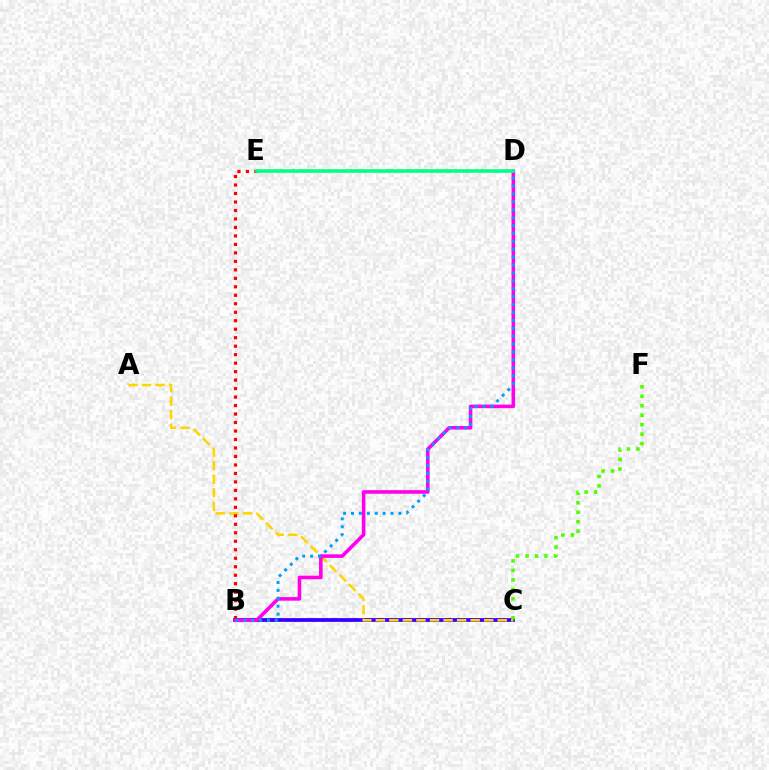{('B', 'C'): [{'color': '#3700ff', 'line_style': 'solid', 'thickness': 2.72}], ('A', 'C'): [{'color': '#ffd500', 'line_style': 'dashed', 'thickness': 1.84}], ('C', 'F'): [{'color': '#4fff00', 'line_style': 'dotted', 'thickness': 2.57}], ('B', 'D'): [{'color': '#ff00ed', 'line_style': 'solid', 'thickness': 2.58}, {'color': '#009eff', 'line_style': 'dotted', 'thickness': 2.15}], ('B', 'E'): [{'color': '#ff0000', 'line_style': 'dotted', 'thickness': 2.3}], ('D', 'E'): [{'color': '#00ff86', 'line_style': 'solid', 'thickness': 2.6}]}